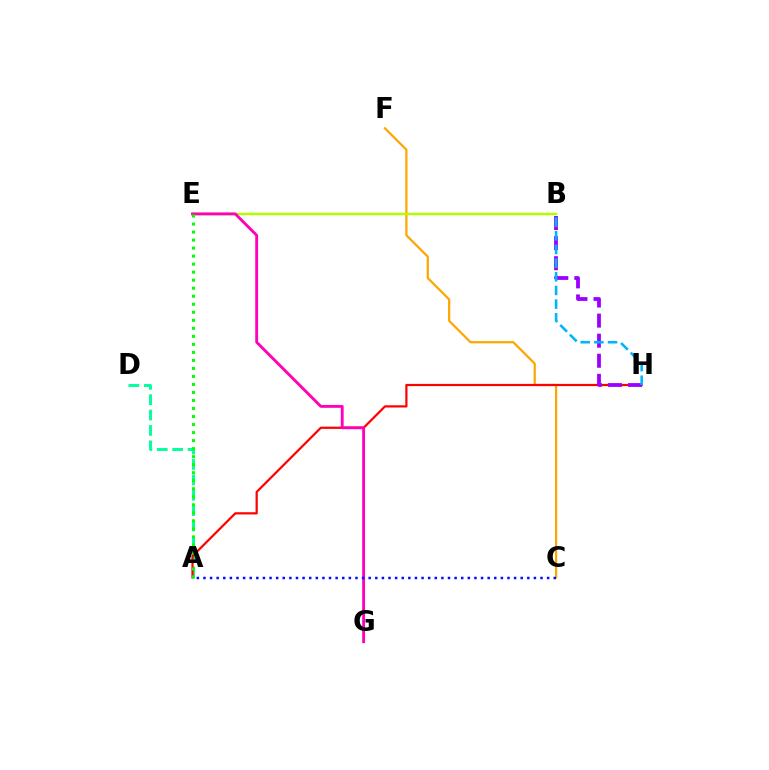{('A', 'D'): [{'color': '#00ff9d', 'line_style': 'dashed', 'thickness': 2.09}], ('C', 'F'): [{'color': '#ffa500', 'line_style': 'solid', 'thickness': 1.59}], ('B', 'E'): [{'color': '#b3ff00', 'line_style': 'solid', 'thickness': 1.79}], ('A', 'H'): [{'color': '#ff0000', 'line_style': 'solid', 'thickness': 1.6}], ('E', 'G'): [{'color': '#ff00bd', 'line_style': 'solid', 'thickness': 2.06}], ('B', 'H'): [{'color': '#9b00ff', 'line_style': 'dashed', 'thickness': 2.73}, {'color': '#00b5ff', 'line_style': 'dashed', 'thickness': 1.86}], ('A', 'C'): [{'color': '#0010ff', 'line_style': 'dotted', 'thickness': 1.8}], ('A', 'E'): [{'color': '#08ff00', 'line_style': 'dotted', 'thickness': 2.18}]}